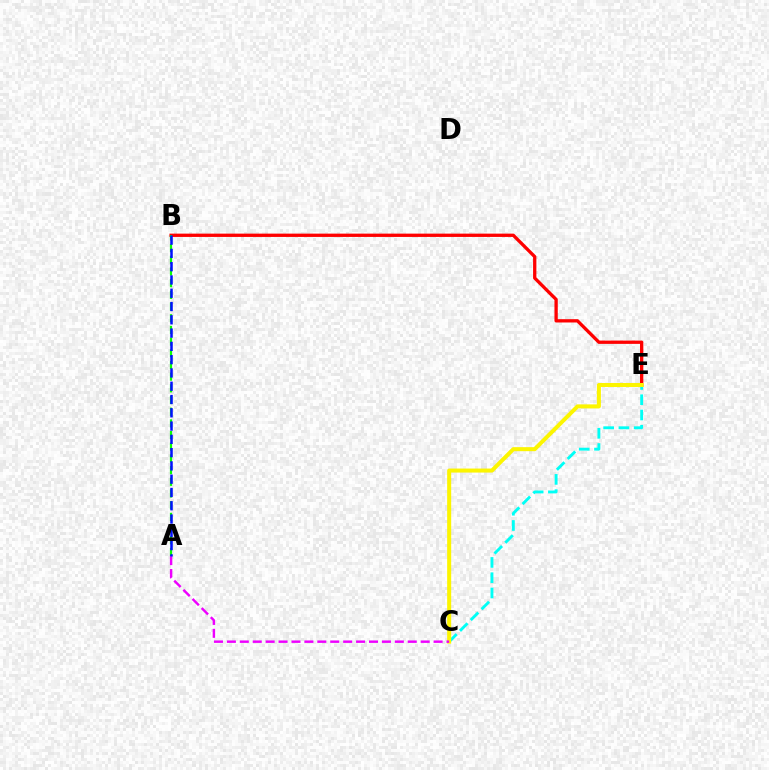{('C', 'E'): [{'color': '#00fff6', 'line_style': 'dashed', 'thickness': 2.07}, {'color': '#fcf500', 'line_style': 'solid', 'thickness': 2.9}], ('B', 'E'): [{'color': '#ff0000', 'line_style': 'solid', 'thickness': 2.38}], ('A', 'B'): [{'color': '#08ff00', 'line_style': 'dashed', 'thickness': 1.59}, {'color': '#0010ff', 'line_style': 'dashed', 'thickness': 1.8}], ('A', 'C'): [{'color': '#ee00ff', 'line_style': 'dashed', 'thickness': 1.75}]}